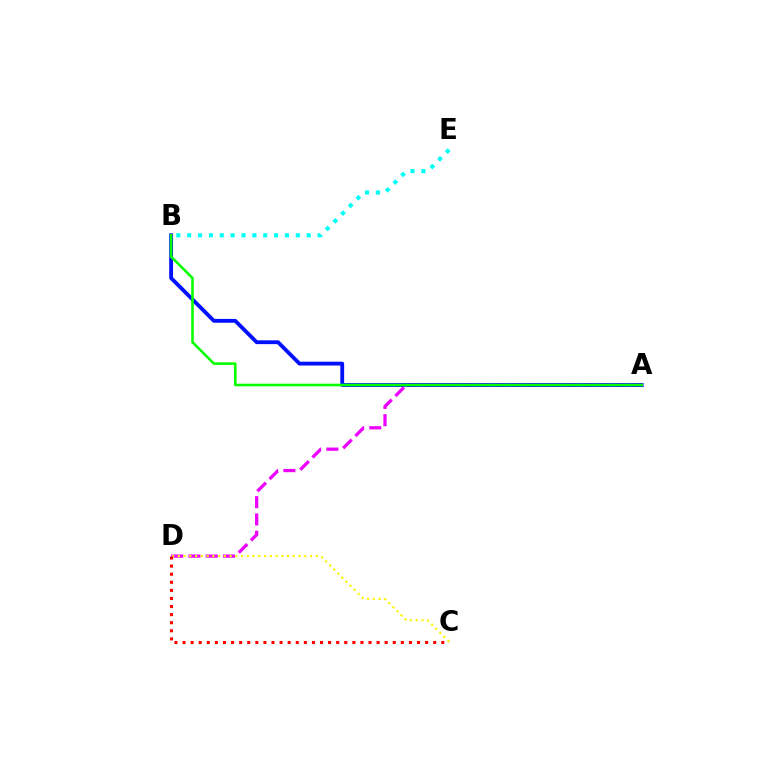{('A', 'D'): [{'color': '#ee00ff', 'line_style': 'dashed', 'thickness': 2.35}], ('C', 'D'): [{'color': '#fcf500', 'line_style': 'dotted', 'thickness': 1.56}, {'color': '#ff0000', 'line_style': 'dotted', 'thickness': 2.2}], ('A', 'B'): [{'color': '#0010ff', 'line_style': 'solid', 'thickness': 2.76}, {'color': '#08ff00', 'line_style': 'solid', 'thickness': 1.87}], ('B', 'E'): [{'color': '#00fff6', 'line_style': 'dotted', 'thickness': 2.95}]}